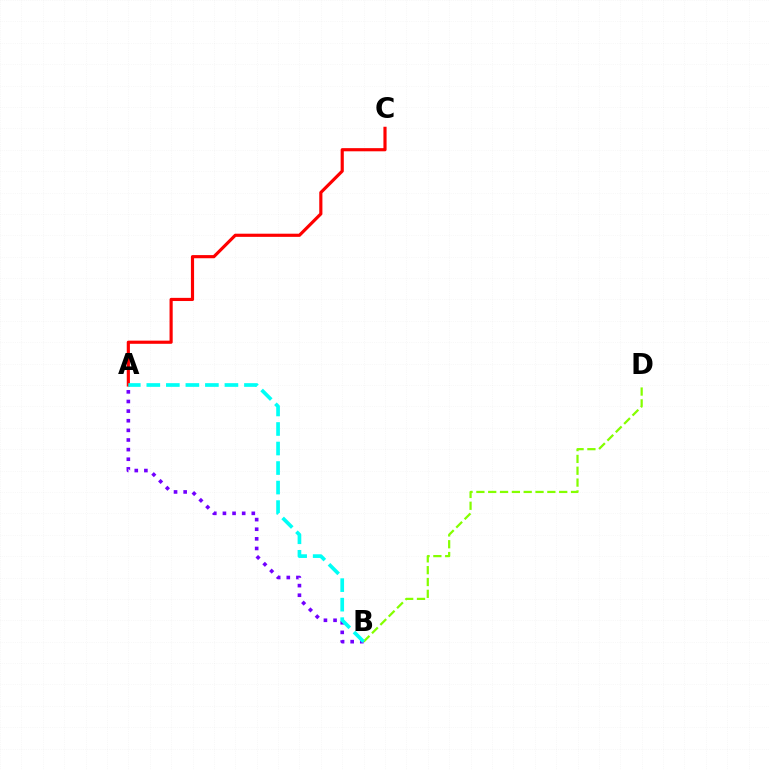{('A', 'C'): [{'color': '#ff0000', 'line_style': 'solid', 'thickness': 2.27}], ('B', 'D'): [{'color': '#84ff00', 'line_style': 'dashed', 'thickness': 1.61}], ('A', 'B'): [{'color': '#7200ff', 'line_style': 'dotted', 'thickness': 2.62}, {'color': '#00fff6', 'line_style': 'dashed', 'thickness': 2.65}]}